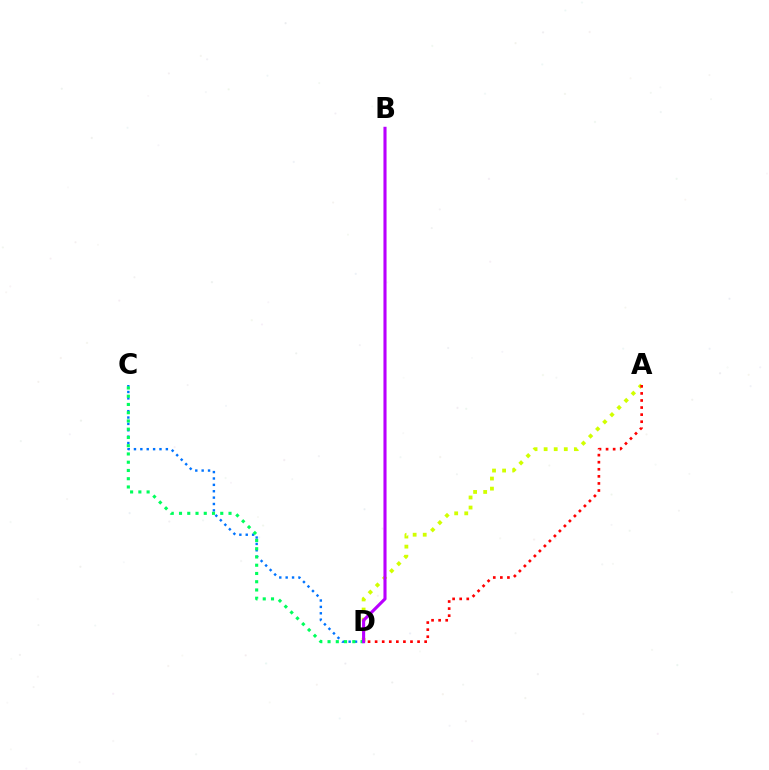{('A', 'D'): [{'color': '#d1ff00', 'line_style': 'dotted', 'thickness': 2.74}, {'color': '#ff0000', 'line_style': 'dotted', 'thickness': 1.92}], ('C', 'D'): [{'color': '#0074ff', 'line_style': 'dotted', 'thickness': 1.73}, {'color': '#00ff5c', 'line_style': 'dotted', 'thickness': 2.24}], ('B', 'D'): [{'color': '#b900ff', 'line_style': 'solid', 'thickness': 2.24}]}